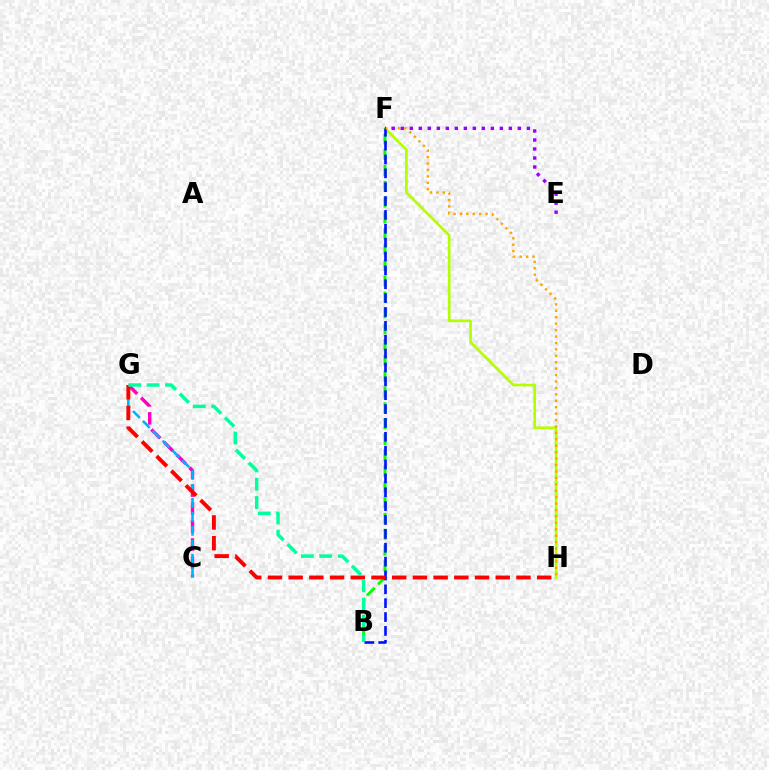{('F', 'H'): [{'color': '#b3ff00', 'line_style': 'solid', 'thickness': 1.94}, {'color': '#ffa500', 'line_style': 'dotted', 'thickness': 1.75}], ('B', 'F'): [{'color': '#08ff00', 'line_style': 'dashed', 'thickness': 2.15}, {'color': '#0010ff', 'line_style': 'dashed', 'thickness': 1.88}], ('C', 'G'): [{'color': '#ff00bd', 'line_style': 'dashed', 'thickness': 2.44}, {'color': '#00b5ff', 'line_style': 'dashed', 'thickness': 1.9}], ('G', 'H'): [{'color': '#ff0000', 'line_style': 'dashed', 'thickness': 2.81}], ('B', 'G'): [{'color': '#00ff9d', 'line_style': 'dashed', 'thickness': 2.49}], ('E', 'F'): [{'color': '#9b00ff', 'line_style': 'dotted', 'thickness': 2.45}]}